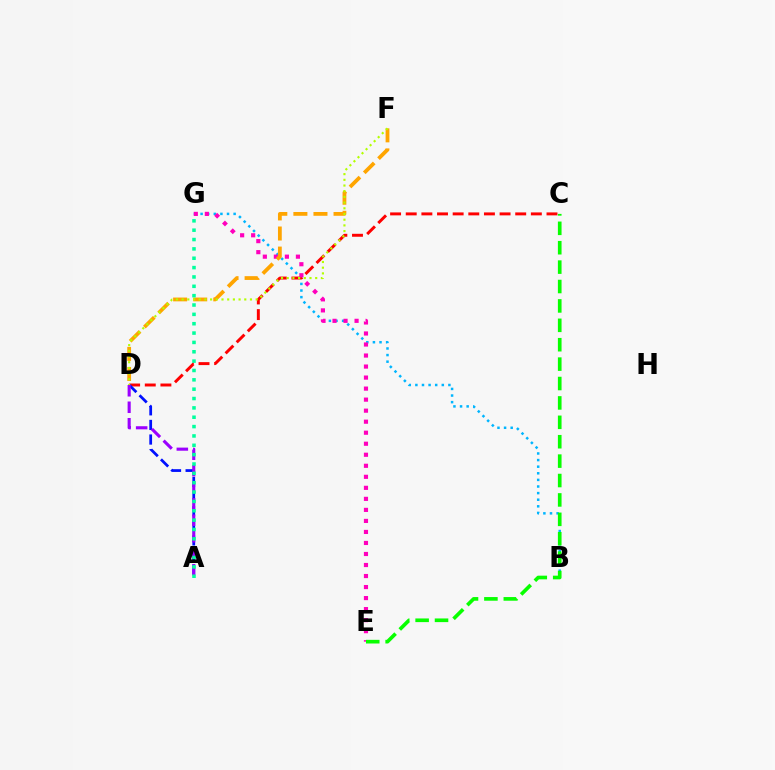{('B', 'G'): [{'color': '#00b5ff', 'line_style': 'dotted', 'thickness': 1.79}], ('C', 'D'): [{'color': '#ff0000', 'line_style': 'dashed', 'thickness': 2.12}], ('A', 'D'): [{'color': '#0010ff', 'line_style': 'dashed', 'thickness': 1.98}, {'color': '#9b00ff', 'line_style': 'dashed', 'thickness': 2.24}], ('E', 'G'): [{'color': '#ff00bd', 'line_style': 'dotted', 'thickness': 3.0}], ('D', 'F'): [{'color': '#ffa500', 'line_style': 'dashed', 'thickness': 2.73}, {'color': '#b3ff00', 'line_style': 'dotted', 'thickness': 1.55}], ('C', 'E'): [{'color': '#08ff00', 'line_style': 'dashed', 'thickness': 2.64}], ('A', 'G'): [{'color': '#00ff9d', 'line_style': 'dotted', 'thickness': 2.54}]}